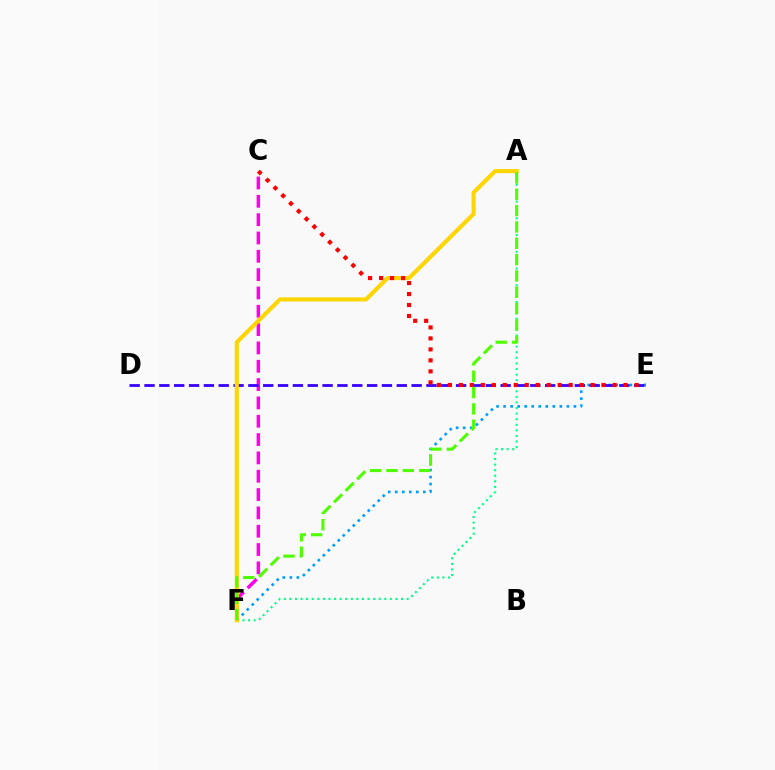{('A', 'F'): [{'color': '#00ff86', 'line_style': 'dotted', 'thickness': 1.52}, {'color': '#ffd500', 'line_style': 'solid', 'thickness': 2.96}, {'color': '#4fff00', 'line_style': 'dashed', 'thickness': 2.22}], ('C', 'F'): [{'color': '#ff00ed', 'line_style': 'dashed', 'thickness': 2.49}], ('E', 'F'): [{'color': '#009eff', 'line_style': 'dotted', 'thickness': 1.91}], ('D', 'E'): [{'color': '#3700ff', 'line_style': 'dashed', 'thickness': 2.02}], ('C', 'E'): [{'color': '#ff0000', 'line_style': 'dotted', 'thickness': 2.98}]}